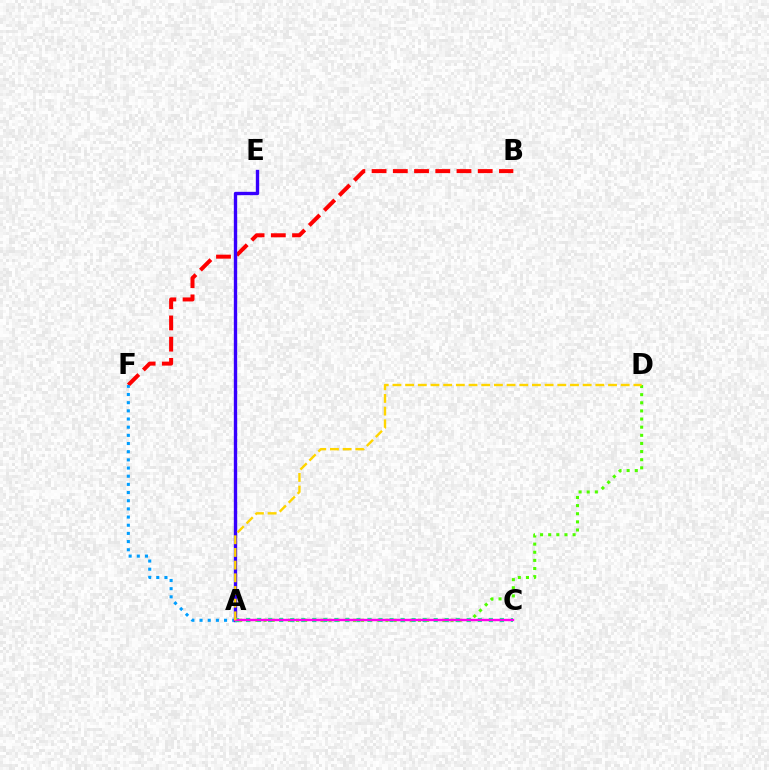{('B', 'F'): [{'color': '#ff0000', 'line_style': 'dashed', 'thickness': 2.88}], ('A', 'F'): [{'color': '#009eff', 'line_style': 'dotted', 'thickness': 2.22}], ('A', 'D'): [{'color': '#4fff00', 'line_style': 'dotted', 'thickness': 2.21}, {'color': '#ffd500', 'line_style': 'dashed', 'thickness': 1.72}], ('A', 'E'): [{'color': '#3700ff', 'line_style': 'solid', 'thickness': 2.42}], ('A', 'C'): [{'color': '#00ff86', 'line_style': 'dotted', 'thickness': 3.0}, {'color': '#ff00ed', 'line_style': 'solid', 'thickness': 1.74}]}